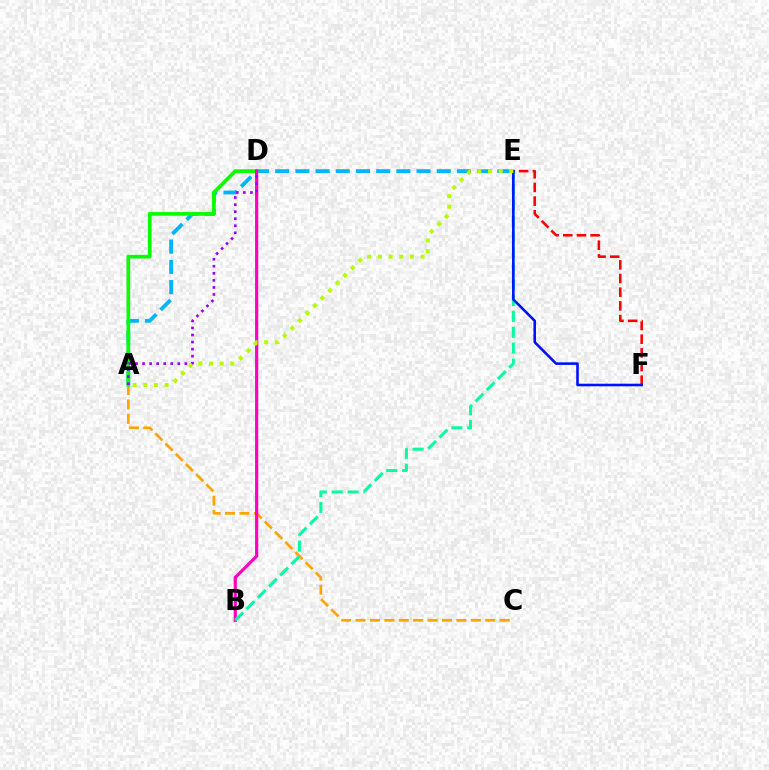{('A', 'C'): [{'color': '#ffa500', 'line_style': 'dashed', 'thickness': 1.96}], ('A', 'E'): [{'color': '#00b5ff', 'line_style': 'dashed', 'thickness': 2.74}, {'color': '#b3ff00', 'line_style': 'dotted', 'thickness': 2.9}], ('A', 'D'): [{'color': '#08ff00', 'line_style': 'solid', 'thickness': 2.66}, {'color': '#9b00ff', 'line_style': 'dotted', 'thickness': 1.92}], ('B', 'D'): [{'color': '#ff00bd', 'line_style': 'solid', 'thickness': 2.3}], ('B', 'E'): [{'color': '#00ff9d', 'line_style': 'dashed', 'thickness': 2.16}], ('E', 'F'): [{'color': '#ff0000', 'line_style': 'dashed', 'thickness': 1.86}, {'color': '#0010ff', 'line_style': 'solid', 'thickness': 1.86}]}